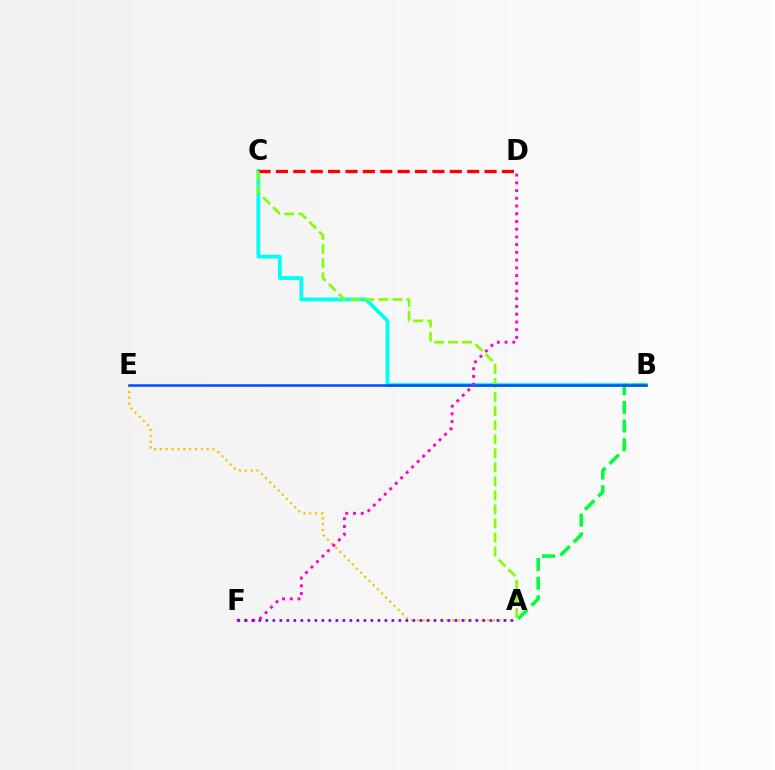{('A', 'E'): [{'color': '#ffbd00', 'line_style': 'dotted', 'thickness': 1.59}], ('B', 'C'): [{'color': '#00fff6', 'line_style': 'solid', 'thickness': 2.77}], ('A', 'B'): [{'color': '#00ff39', 'line_style': 'dashed', 'thickness': 2.54}], ('C', 'D'): [{'color': '#ff0000', 'line_style': 'dashed', 'thickness': 2.36}], ('A', 'C'): [{'color': '#84ff00', 'line_style': 'dashed', 'thickness': 1.91}], ('B', 'E'): [{'color': '#004bff', 'line_style': 'solid', 'thickness': 1.81}], ('D', 'F'): [{'color': '#ff00cf', 'line_style': 'dotted', 'thickness': 2.1}], ('A', 'F'): [{'color': '#7200ff', 'line_style': 'dotted', 'thickness': 1.9}]}